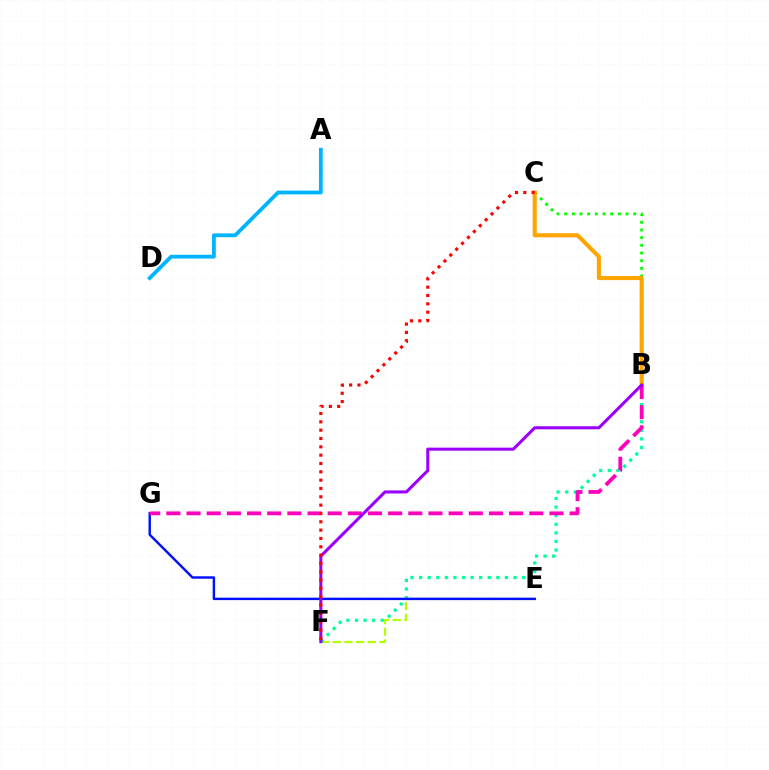{('B', 'C'): [{'color': '#08ff00', 'line_style': 'dotted', 'thickness': 2.08}, {'color': '#ffa500', 'line_style': 'solid', 'thickness': 2.95}], ('E', 'F'): [{'color': '#b3ff00', 'line_style': 'dashed', 'thickness': 1.59}], ('B', 'F'): [{'color': '#00ff9d', 'line_style': 'dotted', 'thickness': 2.33}, {'color': '#9b00ff', 'line_style': 'solid', 'thickness': 2.19}], ('A', 'D'): [{'color': '#00b5ff', 'line_style': 'solid', 'thickness': 2.73}], ('E', 'G'): [{'color': '#0010ff', 'line_style': 'solid', 'thickness': 1.75}], ('B', 'G'): [{'color': '#ff00bd', 'line_style': 'dashed', 'thickness': 2.74}], ('C', 'F'): [{'color': '#ff0000', 'line_style': 'dotted', 'thickness': 2.26}]}